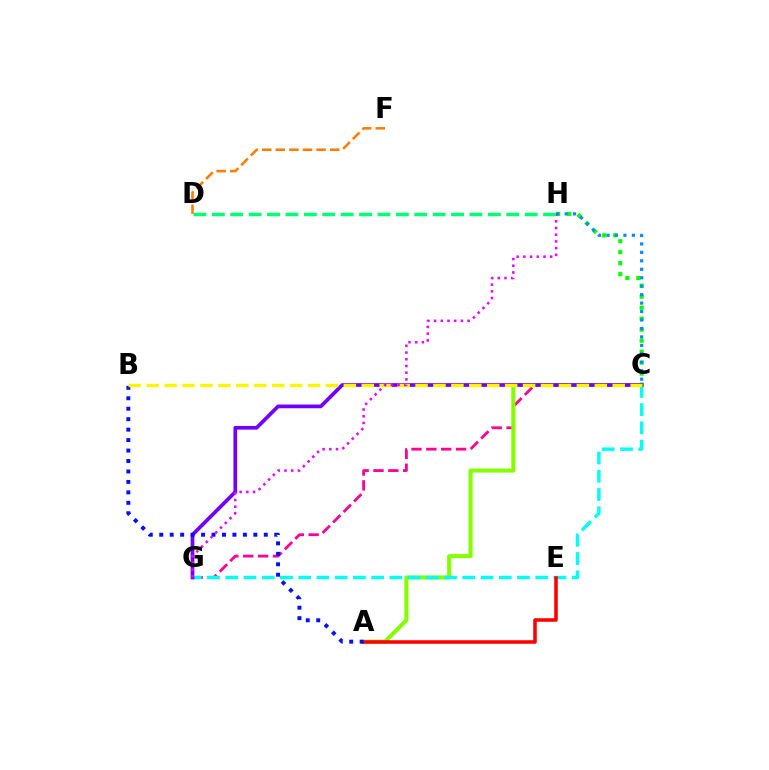{('C', 'H'): [{'color': '#08ff00', 'line_style': 'dotted', 'thickness': 2.98}, {'color': '#008cff', 'line_style': 'dotted', 'thickness': 2.3}], ('C', 'G'): [{'color': '#ff0094', 'line_style': 'dashed', 'thickness': 2.02}, {'color': '#00fff6', 'line_style': 'dashed', 'thickness': 2.48}, {'color': '#7200ff', 'line_style': 'solid', 'thickness': 2.67}], ('A', 'C'): [{'color': '#84ff00', 'line_style': 'solid', 'thickness': 2.93}], ('D', 'F'): [{'color': '#ff7c00', 'line_style': 'dashed', 'thickness': 1.85}], ('A', 'E'): [{'color': '#ff0000', 'line_style': 'solid', 'thickness': 2.55}], ('A', 'B'): [{'color': '#0010ff', 'line_style': 'dotted', 'thickness': 2.84}], ('B', 'C'): [{'color': '#fcf500', 'line_style': 'dashed', 'thickness': 2.44}], ('G', 'H'): [{'color': '#ee00ff', 'line_style': 'dotted', 'thickness': 1.82}], ('D', 'H'): [{'color': '#00ff74', 'line_style': 'dashed', 'thickness': 2.5}]}